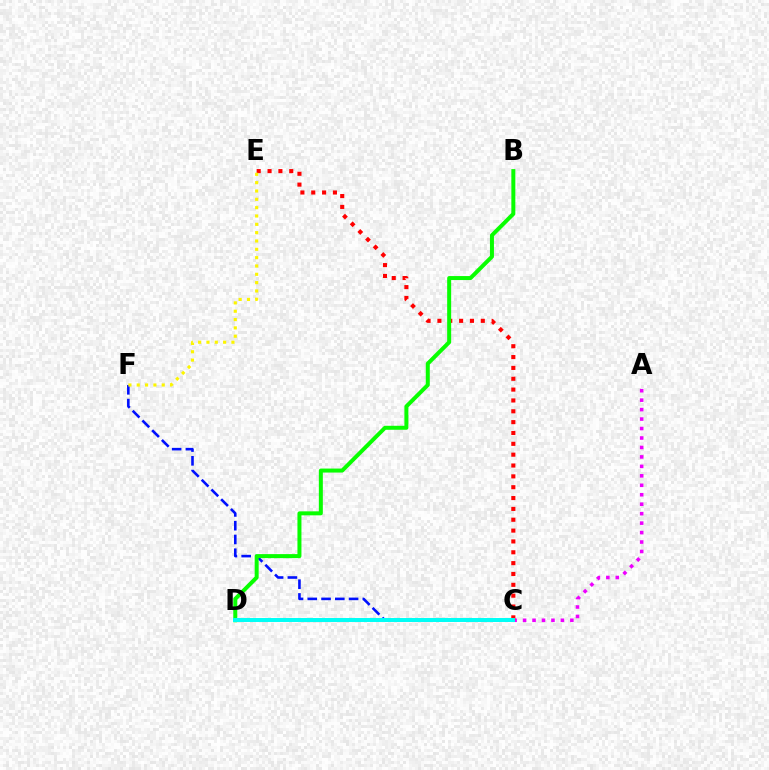{('C', 'F'): [{'color': '#0010ff', 'line_style': 'dashed', 'thickness': 1.87}], ('A', 'C'): [{'color': '#ee00ff', 'line_style': 'dotted', 'thickness': 2.57}], ('C', 'E'): [{'color': '#ff0000', 'line_style': 'dotted', 'thickness': 2.95}], ('B', 'D'): [{'color': '#08ff00', 'line_style': 'solid', 'thickness': 2.88}], ('E', 'F'): [{'color': '#fcf500', 'line_style': 'dotted', 'thickness': 2.26}], ('C', 'D'): [{'color': '#00fff6', 'line_style': 'solid', 'thickness': 2.86}]}